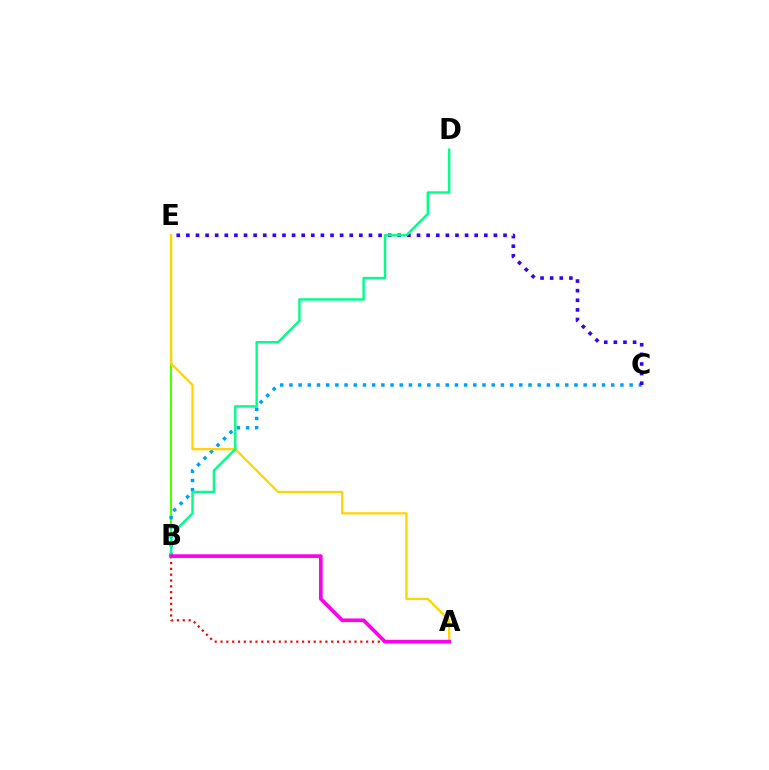{('B', 'E'): [{'color': '#4fff00', 'line_style': 'solid', 'thickness': 1.52}], ('A', 'B'): [{'color': '#ff0000', 'line_style': 'dotted', 'thickness': 1.58}, {'color': '#ff00ed', 'line_style': 'solid', 'thickness': 2.64}], ('B', 'C'): [{'color': '#009eff', 'line_style': 'dotted', 'thickness': 2.5}], ('C', 'E'): [{'color': '#3700ff', 'line_style': 'dotted', 'thickness': 2.61}], ('A', 'E'): [{'color': '#ffd500', 'line_style': 'solid', 'thickness': 1.62}], ('B', 'D'): [{'color': '#00ff86', 'line_style': 'solid', 'thickness': 1.74}]}